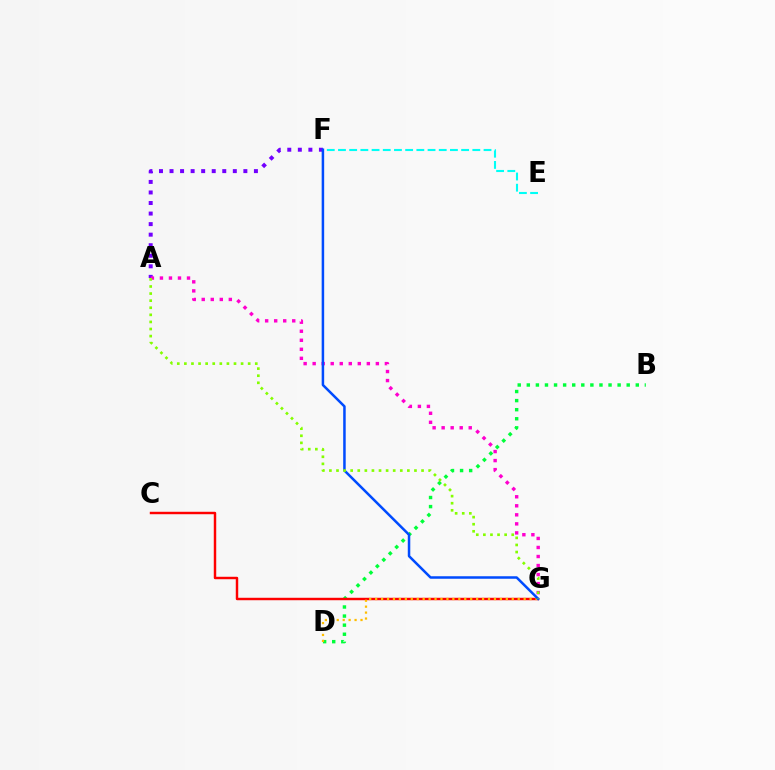{('B', 'D'): [{'color': '#00ff39', 'line_style': 'dotted', 'thickness': 2.47}], ('A', 'F'): [{'color': '#7200ff', 'line_style': 'dotted', 'thickness': 2.87}], ('C', 'G'): [{'color': '#ff0000', 'line_style': 'solid', 'thickness': 1.76}], ('D', 'G'): [{'color': '#ffbd00', 'line_style': 'dotted', 'thickness': 1.61}], ('A', 'G'): [{'color': '#ff00cf', 'line_style': 'dotted', 'thickness': 2.45}, {'color': '#84ff00', 'line_style': 'dotted', 'thickness': 1.93}], ('E', 'F'): [{'color': '#00fff6', 'line_style': 'dashed', 'thickness': 1.52}], ('F', 'G'): [{'color': '#004bff', 'line_style': 'solid', 'thickness': 1.81}]}